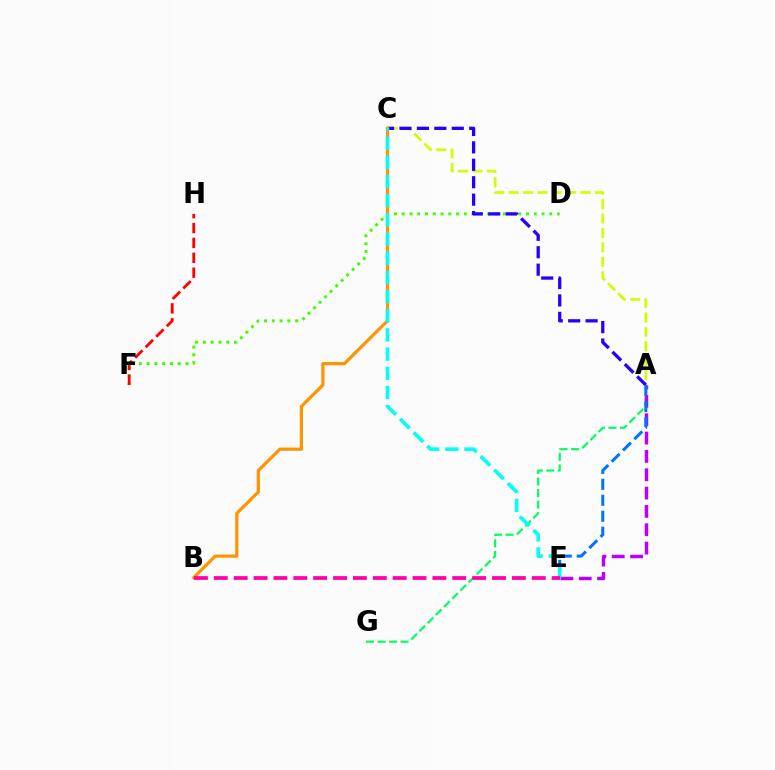{('D', 'F'): [{'color': '#3dff00', 'line_style': 'dotted', 'thickness': 2.11}], ('A', 'C'): [{'color': '#d1ff00', 'line_style': 'dashed', 'thickness': 1.96}, {'color': '#2500ff', 'line_style': 'dashed', 'thickness': 2.37}], ('A', 'G'): [{'color': '#00ff5c', 'line_style': 'dashed', 'thickness': 1.57}], ('F', 'H'): [{'color': '#ff0000', 'line_style': 'dashed', 'thickness': 2.02}], ('A', 'E'): [{'color': '#b900ff', 'line_style': 'dashed', 'thickness': 2.49}, {'color': '#0074ff', 'line_style': 'dashed', 'thickness': 2.17}], ('B', 'C'): [{'color': '#ff9400', 'line_style': 'solid', 'thickness': 2.31}], ('C', 'E'): [{'color': '#00fff6', 'line_style': 'dashed', 'thickness': 2.61}], ('B', 'E'): [{'color': '#ff00ac', 'line_style': 'dashed', 'thickness': 2.7}]}